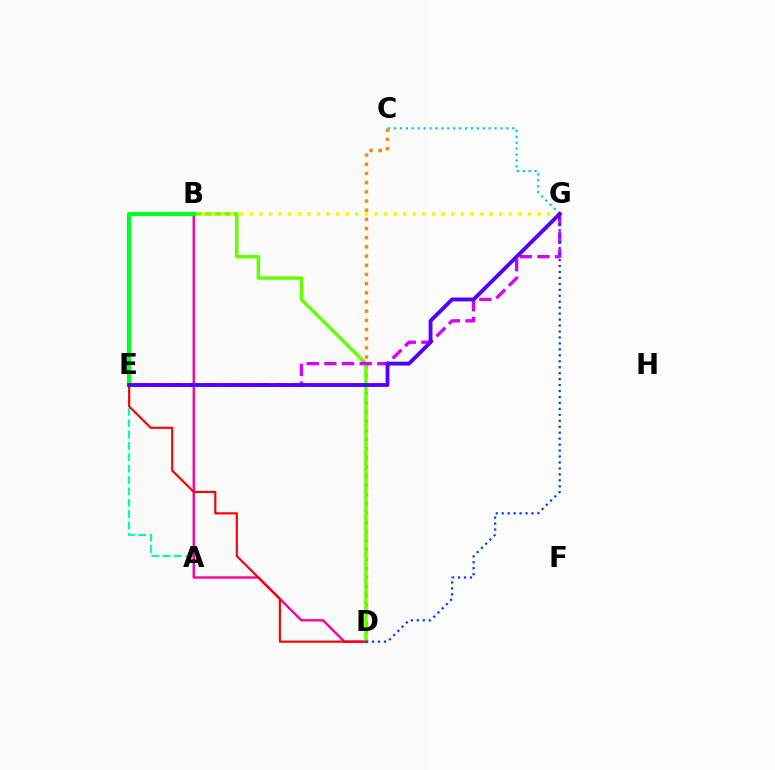{('C', 'D'): [{'color': '#ff8800', 'line_style': 'dotted', 'thickness': 2.49}], ('A', 'E'): [{'color': '#00ffaf', 'line_style': 'dashed', 'thickness': 1.54}], ('B', 'D'): [{'color': '#ff00a0', 'line_style': 'solid', 'thickness': 1.73}, {'color': '#66ff00', 'line_style': 'solid', 'thickness': 2.48}], ('B', 'G'): [{'color': '#eeff00', 'line_style': 'dotted', 'thickness': 2.61}], ('E', 'G'): [{'color': '#d600ff', 'line_style': 'dashed', 'thickness': 2.4}, {'color': '#4f00ff', 'line_style': 'solid', 'thickness': 2.78}], ('B', 'E'): [{'color': '#00ff27', 'line_style': 'solid', 'thickness': 2.99}], ('D', 'E'): [{'color': '#ff0000', 'line_style': 'solid', 'thickness': 1.55}], ('D', 'G'): [{'color': '#003fff', 'line_style': 'dotted', 'thickness': 1.62}], ('C', 'G'): [{'color': '#00c7ff', 'line_style': 'dotted', 'thickness': 1.61}]}